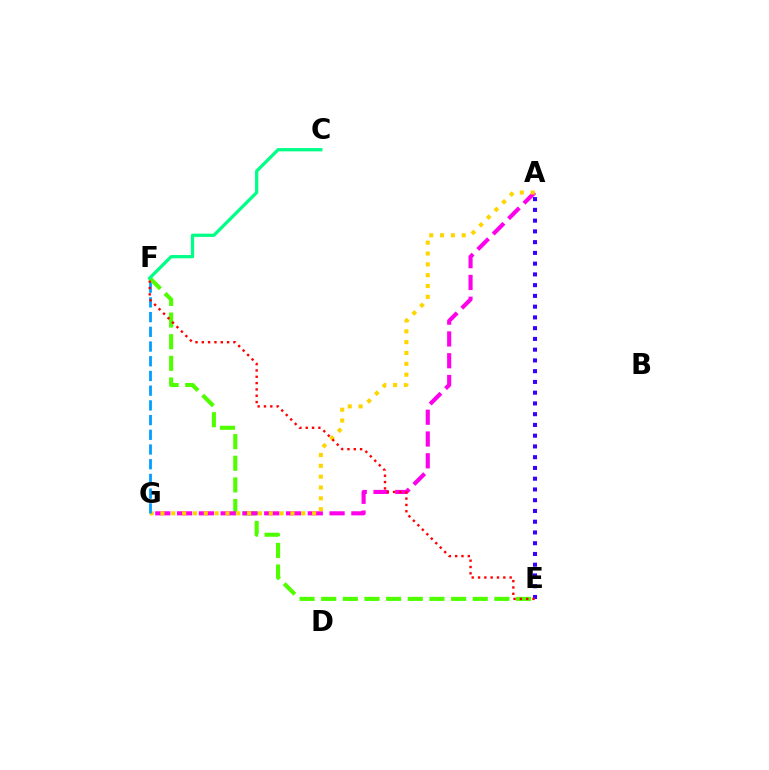{('E', 'F'): [{'color': '#4fff00', 'line_style': 'dashed', 'thickness': 2.94}, {'color': '#ff0000', 'line_style': 'dotted', 'thickness': 1.72}], ('A', 'G'): [{'color': '#ff00ed', 'line_style': 'dashed', 'thickness': 2.96}, {'color': '#ffd500', 'line_style': 'dotted', 'thickness': 2.94}], ('F', 'G'): [{'color': '#009eff', 'line_style': 'dashed', 'thickness': 2.0}], ('A', 'E'): [{'color': '#3700ff', 'line_style': 'dotted', 'thickness': 2.92}], ('C', 'F'): [{'color': '#00ff86', 'line_style': 'solid', 'thickness': 2.34}]}